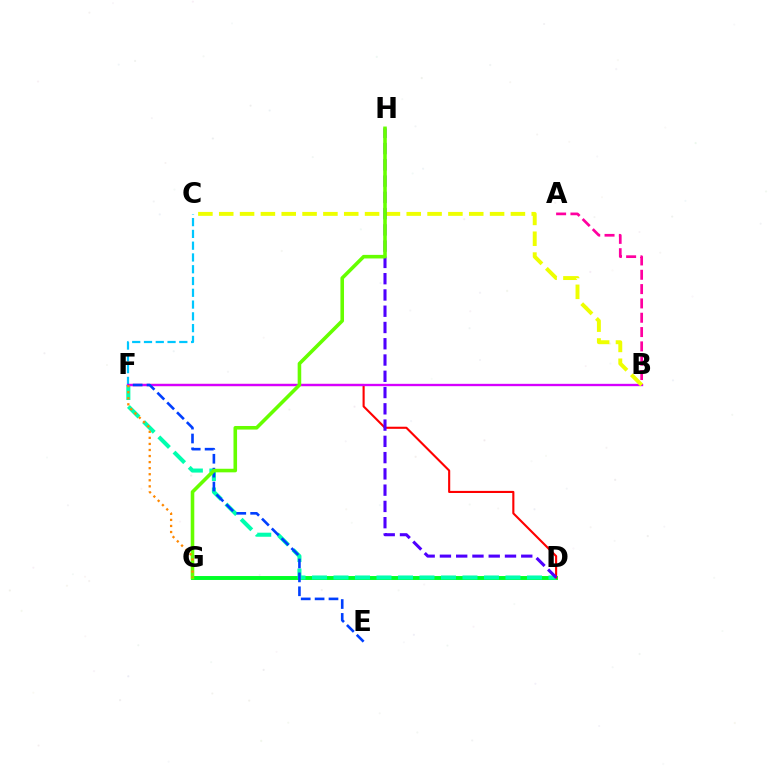{('D', 'G'): [{'color': '#00ff27', 'line_style': 'solid', 'thickness': 2.83}], ('D', 'F'): [{'color': '#00ffaf', 'line_style': 'dashed', 'thickness': 2.92}, {'color': '#ff0000', 'line_style': 'solid', 'thickness': 1.52}], ('C', 'F'): [{'color': '#00c7ff', 'line_style': 'dashed', 'thickness': 1.6}], ('B', 'F'): [{'color': '#d600ff', 'line_style': 'solid', 'thickness': 1.69}], ('E', 'F'): [{'color': '#003fff', 'line_style': 'dashed', 'thickness': 1.89}], ('A', 'B'): [{'color': '#ff00a0', 'line_style': 'dashed', 'thickness': 1.95}], ('B', 'C'): [{'color': '#eeff00', 'line_style': 'dashed', 'thickness': 2.83}], ('D', 'H'): [{'color': '#4f00ff', 'line_style': 'dashed', 'thickness': 2.21}], ('G', 'H'): [{'color': '#66ff00', 'line_style': 'solid', 'thickness': 2.58}], ('F', 'G'): [{'color': '#ff8800', 'line_style': 'dotted', 'thickness': 1.65}]}